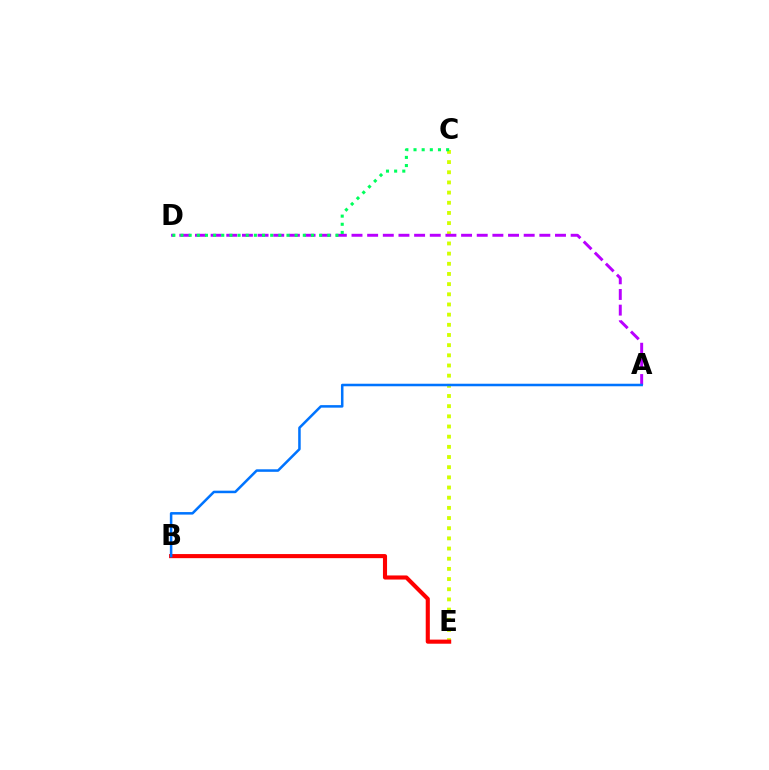{('C', 'E'): [{'color': '#d1ff00', 'line_style': 'dotted', 'thickness': 2.76}], ('A', 'D'): [{'color': '#b900ff', 'line_style': 'dashed', 'thickness': 2.13}], ('B', 'E'): [{'color': '#ff0000', 'line_style': 'solid', 'thickness': 2.95}], ('A', 'B'): [{'color': '#0074ff', 'line_style': 'solid', 'thickness': 1.82}], ('C', 'D'): [{'color': '#00ff5c', 'line_style': 'dotted', 'thickness': 2.22}]}